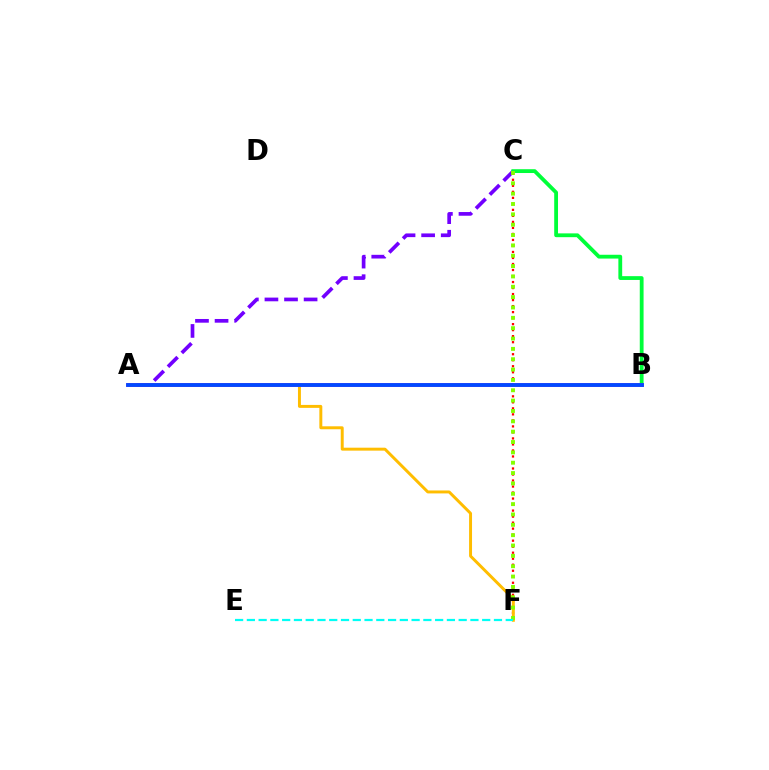{('A', 'C'): [{'color': '#7200ff', 'line_style': 'dashed', 'thickness': 2.66}], ('C', 'F'): [{'color': '#ff0000', 'line_style': 'dotted', 'thickness': 1.63}, {'color': '#84ff00', 'line_style': 'dotted', 'thickness': 2.81}], ('A', 'F'): [{'color': '#ffbd00', 'line_style': 'solid', 'thickness': 2.12}], ('B', 'C'): [{'color': '#00ff39', 'line_style': 'solid', 'thickness': 2.74}], ('E', 'F'): [{'color': '#00fff6', 'line_style': 'dashed', 'thickness': 1.6}], ('A', 'B'): [{'color': '#ff00cf', 'line_style': 'solid', 'thickness': 2.58}, {'color': '#004bff', 'line_style': 'solid', 'thickness': 2.74}]}